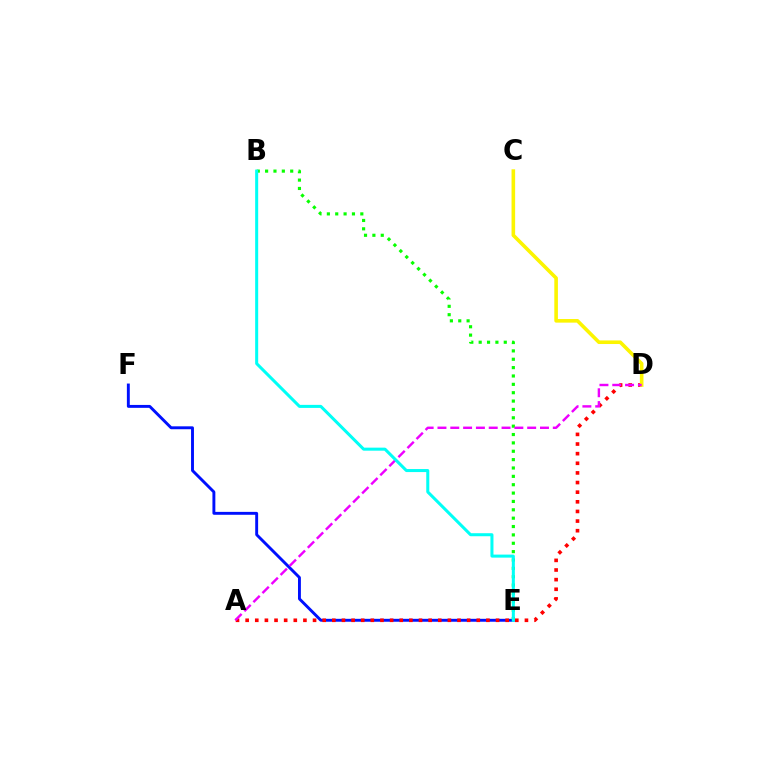{('E', 'F'): [{'color': '#0010ff', 'line_style': 'solid', 'thickness': 2.09}], ('A', 'D'): [{'color': '#ff0000', 'line_style': 'dotted', 'thickness': 2.62}, {'color': '#ee00ff', 'line_style': 'dashed', 'thickness': 1.74}], ('C', 'D'): [{'color': '#fcf500', 'line_style': 'solid', 'thickness': 2.59}], ('B', 'E'): [{'color': '#08ff00', 'line_style': 'dotted', 'thickness': 2.27}, {'color': '#00fff6', 'line_style': 'solid', 'thickness': 2.18}]}